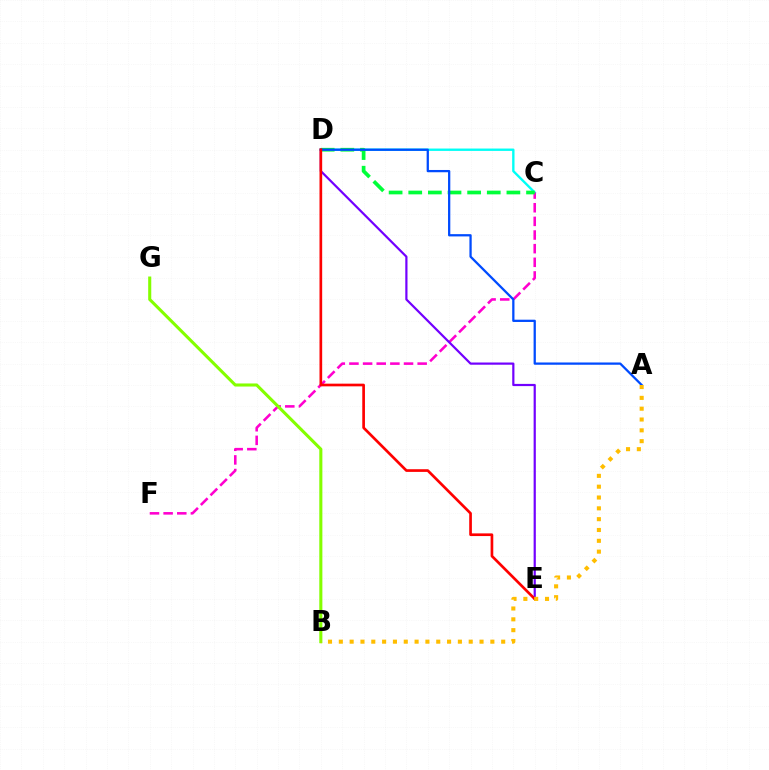{('C', 'D'): [{'color': '#00fff6', 'line_style': 'solid', 'thickness': 1.7}, {'color': '#00ff39', 'line_style': 'dashed', 'thickness': 2.67}], ('C', 'F'): [{'color': '#ff00cf', 'line_style': 'dashed', 'thickness': 1.85}], ('D', 'E'): [{'color': '#7200ff', 'line_style': 'solid', 'thickness': 1.59}, {'color': '#ff0000', 'line_style': 'solid', 'thickness': 1.93}], ('A', 'D'): [{'color': '#004bff', 'line_style': 'solid', 'thickness': 1.64}], ('B', 'G'): [{'color': '#84ff00', 'line_style': 'solid', 'thickness': 2.22}], ('A', 'B'): [{'color': '#ffbd00', 'line_style': 'dotted', 'thickness': 2.94}]}